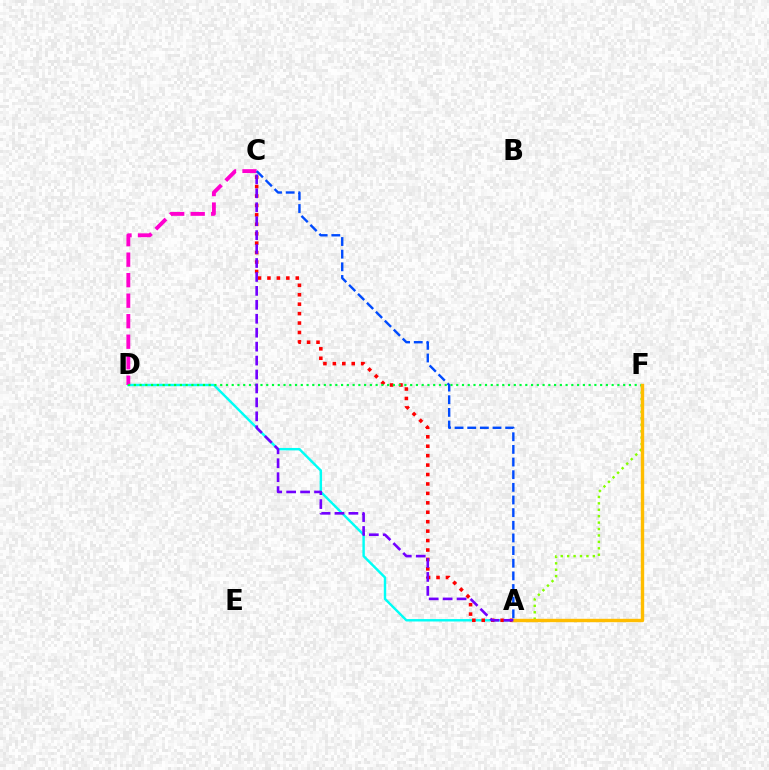{('A', 'D'): [{'color': '#00fff6', 'line_style': 'solid', 'thickness': 1.75}], ('A', 'F'): [{'color': '#84ff00', 'line_style': 'dotted', 'thickness': 1.74}, {'color': '#ffbd00', 'line_style': 'solid', 'thickness': 2.45}], ('A', 'C'): [{'color': '#ff0000', 'line_style': 'dotted', 'thickness': 2.56}, {'color': '#004bff', 'line_style': 'dashed', 'thickness': 1.72}, {'color': '#7200ff', 'line_style': 'dashed', 'thickness': 1.89}], ('C', 'D'): [{'color': '#ff00cf', 'line_style': 'dashed', 'thickness': 2.79}], ('D', 'F'): [{'color': '#00ff39', 'line_style': 'dotted', 'thickness': 1.56}]}